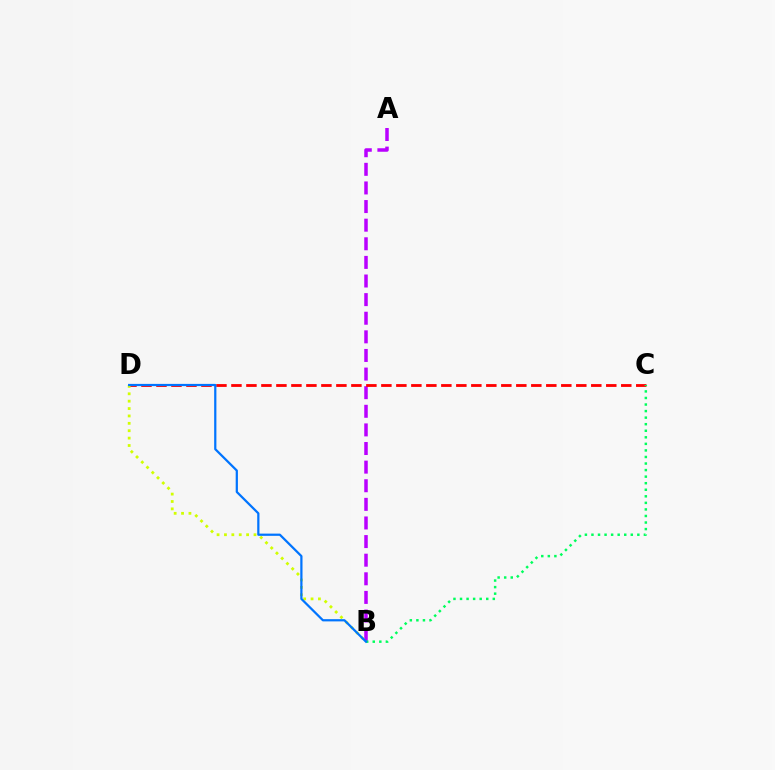{('A', 'B'): [{'color': '#b900ff', 'line_style': 'dashed', 'thickness': 2.53}], ('C', 'D'): [{'color': '#ff0000', 'line_style': 'dashed', 'thickness': 2.04}], ('B', 'D'): [{'color': '#d1ff00', 'line_style': 'dotted', 'thickness': 2.01}, {'color': '#0074ff', 'line_style': 'solid', 'thickness': 1.6}], ('B', 'C'): [{'color': '#00ff5c', 'line_style': 'dotted', 'thickness': 1.78}]}